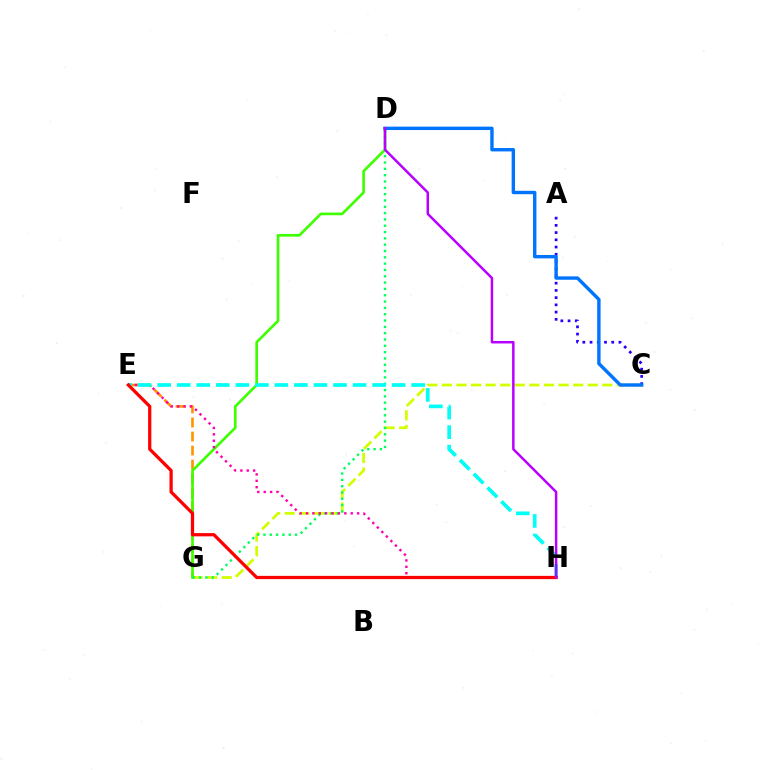{('C', 'G'): [{'color': '#d1ff00', 'line_style': 'dashed', 'thickness': 1.98}], ('E', 'G'): [{'color': '#ff9400', 'line_style': 'dashed', 'thickness': 1.91}], ('D', 'G'): [{'color': '#3dff00', 'line_style': 'solid', 'thickness': 1.91}, {'color': '#00ff5c', 'line_style': 'dotted', 'thickness': 1.72}], ('E', 'H'): [{'color': '#ff00ac', 'line_style': 'dotted', 'thickness': 1.74}, {'color': '#00fff6', 'line_style': 'dashed', 'thickness': 2.65}, {'color': '#ff0000', 'line_style': 'solid', 'thickness': 2.34}], ('A', 'C'): [{'color': '#2500ff', 'line_style': 'dotted', 'thickness': 1.96}], ('C', 'D'): [{'color': '#0074ff', 'line_style': 'solid', 'thickness': 2.44}], ('D', 'H'): [{'color': '#b900ff', 'line_style': 'solid', 'thickness': 1.79}]}